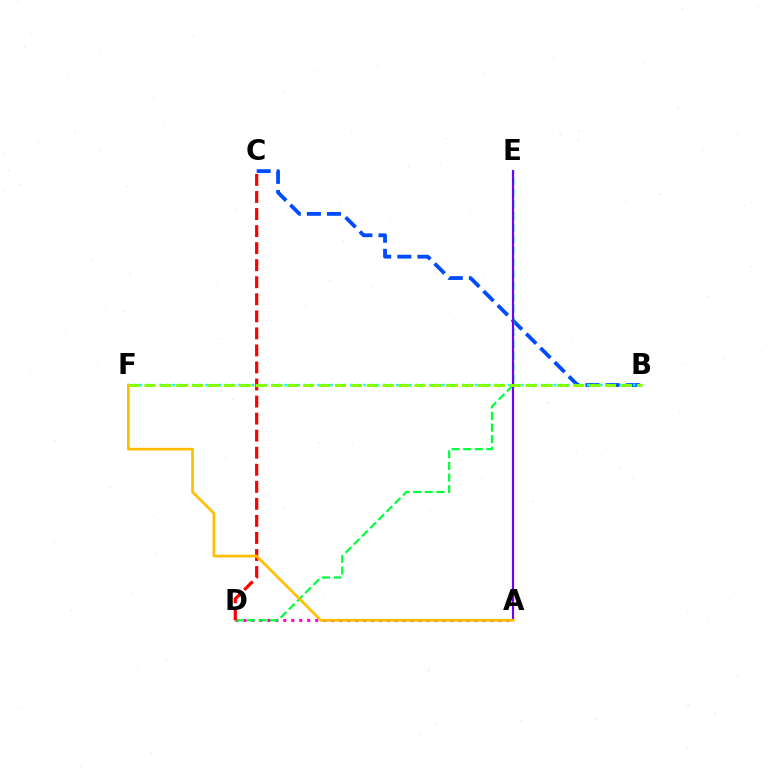{('A', 'D'): [{'color': '#ff00cf', 'line_style': 'dotted', 'thickness': 2.17}], ('B', 'C'): [{'color': '#004bff', 'line_style': 'dashed', 'thickness': 2.73}], ('B', 'F'): [{'color': '#00fff6', 'line_style': 'dotted', 'thickness': 1.79}, {'color': '#84ff00', 'line_style': 'dashed', 'thickness': 2.16}], ('D', 'E'): [{'color': '#00ff39', 'line_style': 'dashed', 'thickness': 1.58}], ('C', 'D'): [{'color': '#ff0000', 'line_style': 'dashed', 'thickness': 2.32}], ('A', 'E'): [{'color': '#7200ff', 'line_style': 'solid', 'thickness': 1.56}], ('A', 'F'): [{'color': '#ffbd00', 'line_style': 'solid', 'thickness': 1.93}]}